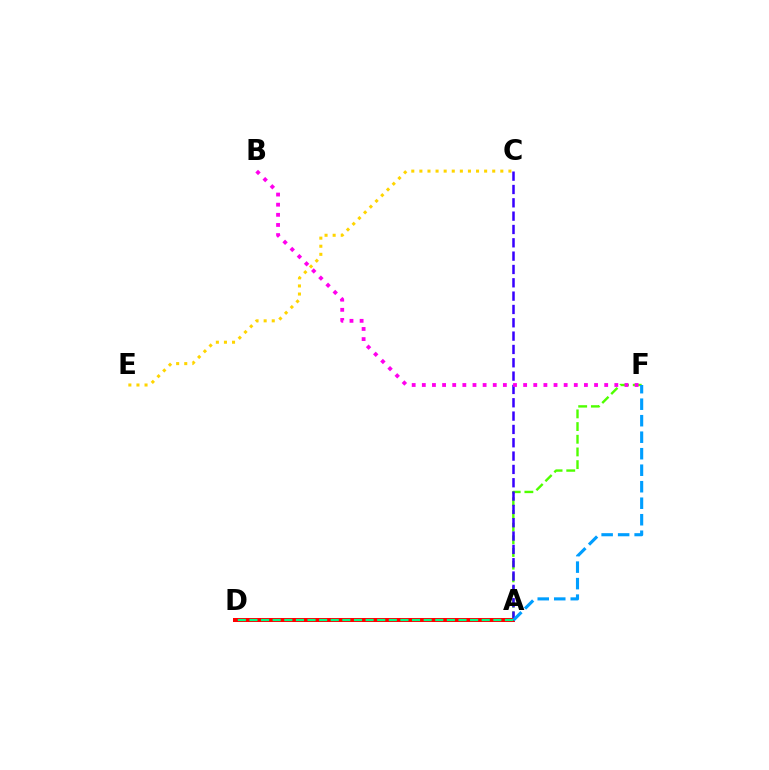{('A', 'F'): [{'color': '#4fff00', 'line_style': 'dashed', 'thickness': 1.72}, {'color': '#009eff', 'line_style': 'dashed', 'thickness': 2.24}], ('A', 'C'): [{'color': '#3700ff', 'line_style': 'dashed', 'thickness': 1.81}], ('C', 'E'): [{'color': '#ffd500', 'line_style': 'dotted', 'thickness': 2.2}], ('A', 'D'): [{'color': '#ff0000', 'line_style': 'solid', 'thickness': 2.89}, {'color': '#00ff86', 'line_style': 'dashed', 'thickness': 1.58}], ('B', 'F'): [{'color': '#ff00ed', 'line_style': 'dotted', 'thickness': 2.75}]}